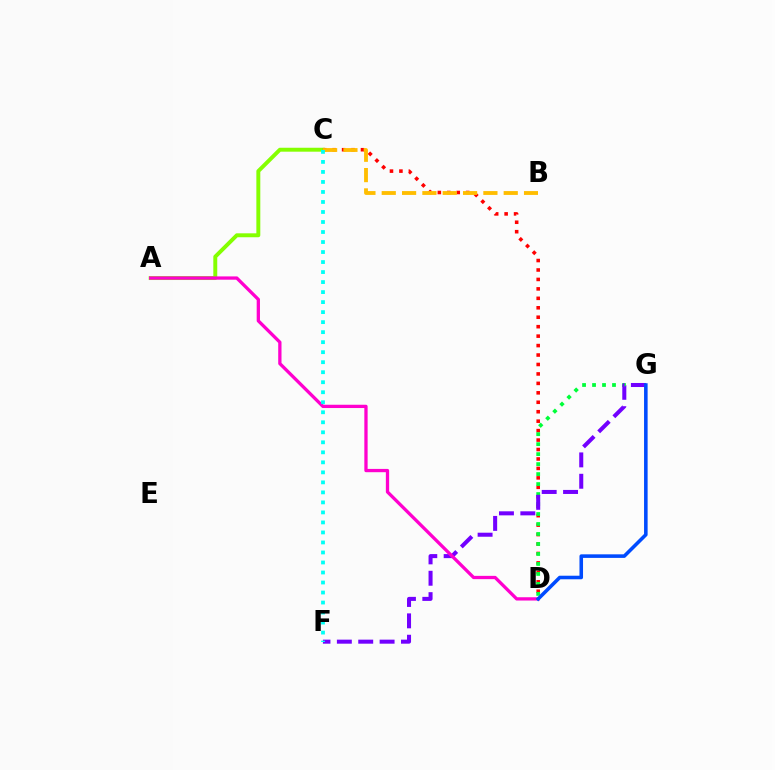{('A', 'C'): [{'color': '#84ff00', 'line_style': 'solid', 'thickness': 2.83}], ('C', 'D'): [{'color': '#ff0000', 'line_style': 'dotted', 'thickness': 2.57}], ('D', 'G'): [{'color': '#00ff39', 'line_style': 'dotted', 'thickness': 2.71}, {'color': '#004bff', 'line_style': 'solid', 'thickness': 2.57}], ('B', 'C'): [{'color': '#ffbd00', 'line_style': 'dashed', 'thickness': 2.76}], ('F', 'G'): [{'color': '#7200ff', 'line_style': 'dashed', 'thickness': 2.9}], ('A', 'D'): [{'color': '#ff00cf', 'line_style': 'solid', 'thickness': 2.37}], ('C', 'F'): [{'color': '#00fff6', 'line_style': 'dotted', 'thickness': 2.72}]}